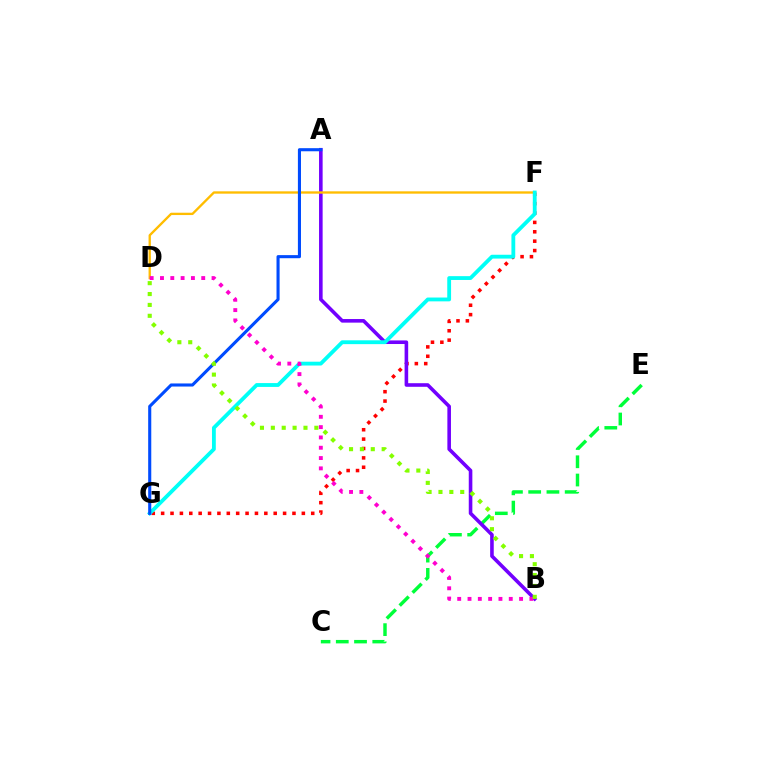{('C', 'E'): [{'color': '#00ff39', 'line_style': 'dashed', 'thickness': 2.48}], ('F', 'G'): [{'color': '#ff0000', 'line_style': 'dotted', 'thickness': 2.55}, {'color': '#00fff6', 'line_style': 'solid', 'thickness': 2.75}], ('A', 'B'): [{'color': '#7200ff', 'line_style': 'solid', 'thickness': 2.59}], ('D', 'F'): [{'color': '#ffbd00', 'line_style': 'solid', 'thickness': 1.68}], ('A', 'G'): [{'color': '#004bff', 'line_style': 'solid', 'thickness': 2.23}], ('B', 'D'): [{'color': '#ff00cf', 'line_style': 'dotted', 'thickness': 2.8}, {'color': '#84ff00', 'line_style': 'dotted', 'thickness': 2.96}]}